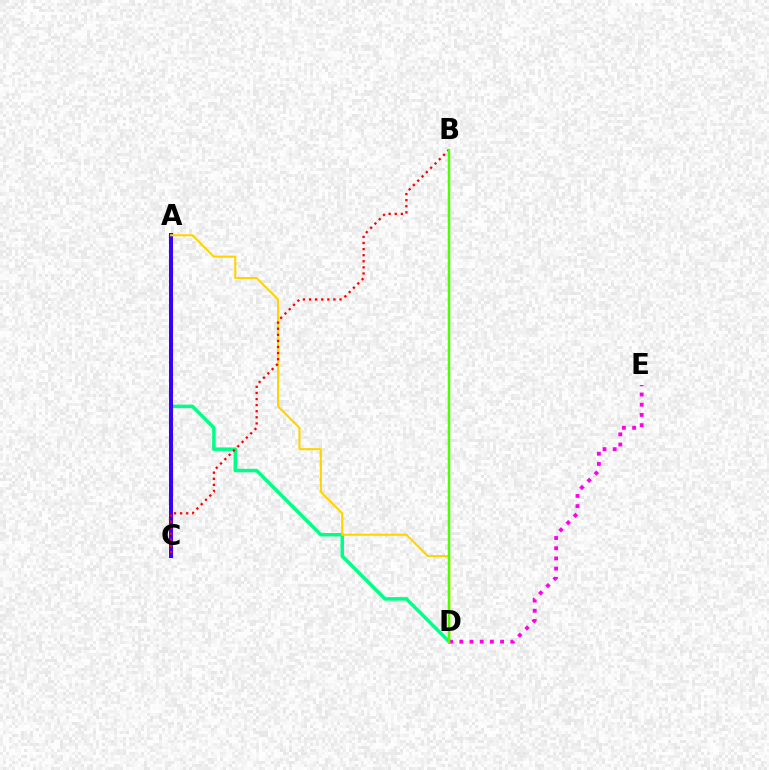{('A', 'C'): [{'color': '#009eff', 'line_style': 'dashed', 'thickness': 2.17}, {'color': '#3700ff', 'line_style': 'solid', 'thickness': 2.89}], ('A', 'D'): [{'color': '#00ff86', 'line_style': 'solid', 'thickness': 2.52}, {'color': '#ffd500', 'line_style': 'solid', 'thickness': 1.52}], ('D', 'E'): [{'color': '#ff00ed', 'line_style': 'dotted', 'thickness': 2.77}], ('B', 'C'): [{'color': '#ff0000', 'line_style': 'dotted', 'thickness': 1.66}], ('B', 'D'): [{'color': '#4fff00', 'line_style': 'solid', 'thickness': 1.79}]}